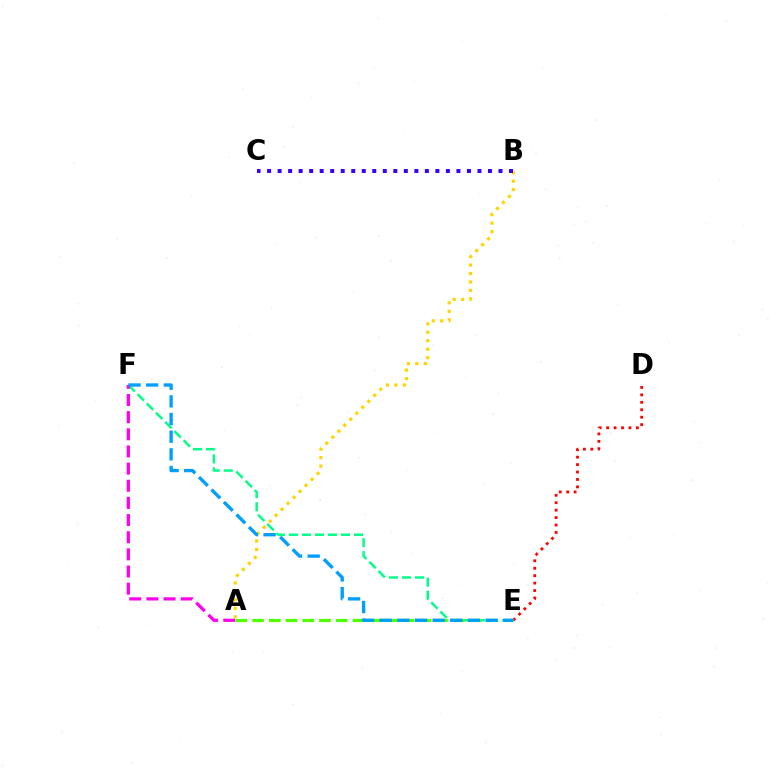{('D', 'E'): [{'color': '#ff0000', 'line_style': 'dotted', 'thickness': 2.02}], ('E', 'F'): [{'color': '#00ff86', 'line_style': 'dashed', 'thickness': 1.77}, {'color': '#009eff', 'line_style': 'dashed', 'thickness': 2.4}], ('A', 'F'): [{'color': '#ff00ed', 'line_style': 'dashed', 'thickness': 2.33}], ('A', 'B'): [{'color': '#ffd500', 'line_style': 'dotted', 'thickness': 2.3}], ('B', 'C'): [{'color': '#3700ff', 'line_style': 'dotted', 'thickness': 2.86}], ('A', 'E'): [{'color': '#4fff00', 'line_style': 'dashed', 'thickness': 2.27}]}